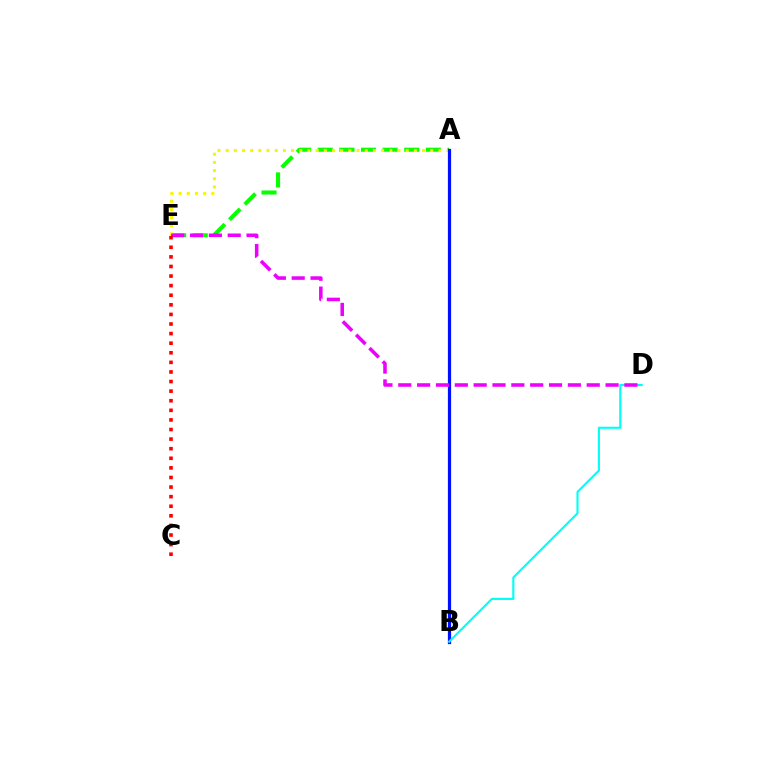{('A', 'E'): [{'color': '#08ff00', 'line_style': 'dashed', 'thickness': 2.94}, {'color': '#fcf500', 'line_style': 'dotted', 'thickness': 2.22}], ('A', 'B'): [{'color': '#0010ff', 'line_style': 'solid', 'thickness': 2.32}], ('B', 'D'): [{'color': '#00fff6', 'line_style': 'solid', 'thickness': 1.53}], ('D', 'E'): [{'color': '#ee00ff', 'line_style': 'dashed', 'thickness': 2.56}], ('C', 'E'): [{'color': '#ff0000', 'line_style': 'dotted', 'thickness': 2.61}]}